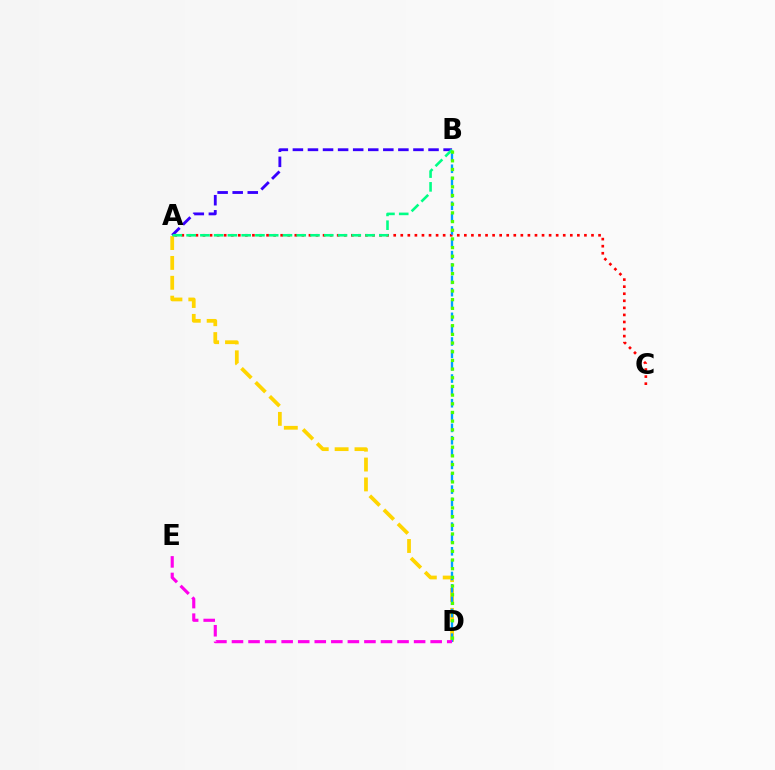{('A', 'D'): [{'color': '#ffd500', 'line_style': 'dashed', 'thickness': 2.7}], ('A', 'B'): [{'color': '#3700ff', 'line_style': 'dashed', 'thickness': 2.05}, {'color': '#00ff86', 'line_style': 'dashed', 'thickness': 1.87}], ('A', 'C'): [{'color': '#ff0000', 'line_style': 'dotted', 'thickness': 1.92}], ('B', 'D'): [{'color': '#009eff', 'line_style': 'dashed', 'thickness': 1.68}, {'color': '#4fff00', 'line_style': 'dotted', 'thickness': 2.36}], ('D', 'E'): [{'color': '#ff00ed', 'line_style': 'dashed', 'thickness': 2.25}]}